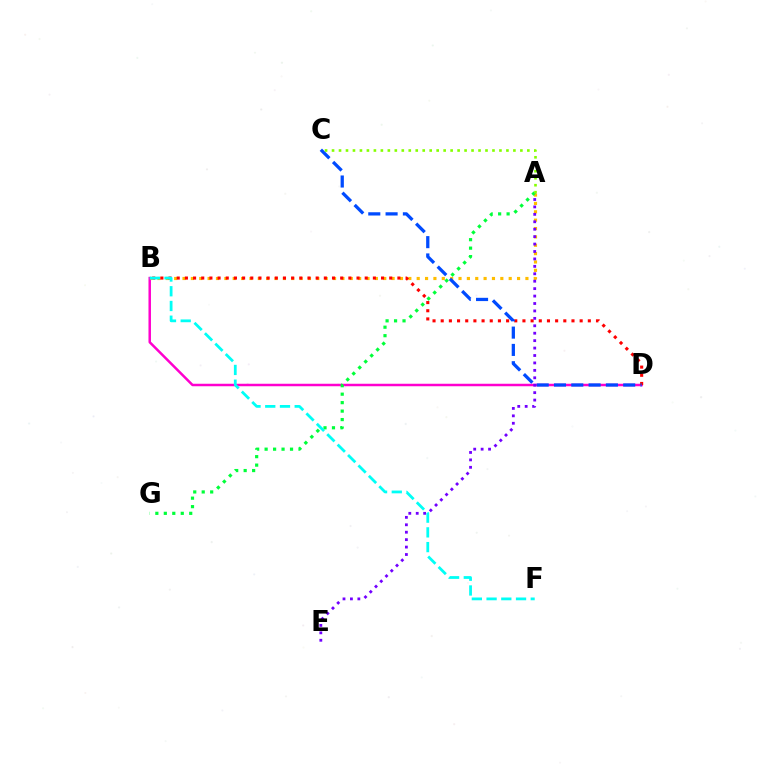{('B', 'D'): [{'color': '#ff00cf', 'line_style': 'solid', 'thickness': 1.79}, {'color': '#ff0000', 'line_style': 'dotted', 'thickness': 2.22}], ('A', 'B'): [{'color': '#ffbd00', 'line_style': 'dotted', 'thickness': 2.27}], ('A', 'E'): [{'color': '#7200ff', 'line_style': 'dotted', 'thickness': 2.02}], ('C', 'D'): [{'color': '#004bff', 'line_style': 'dashed', 'thickness': 2.35}], ('A', 'G'): [{'color': '#00ff39', 'line_style': 'dotted', 'thickness': 2.3}], ('A', 'C'): [{'color': '#84ff00', 'line_style': 'dotted', 'thickness': 1.9}], ('B', 'F'): [{'color': '#00fff6', 'line_style': 'dashed', 'thickness': 2.0}]}